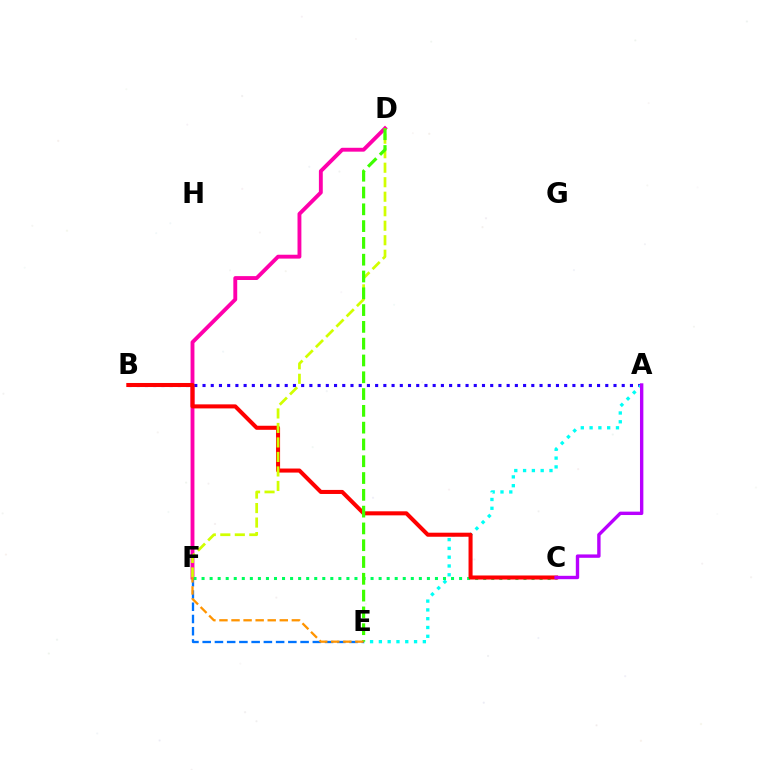{('D', 'F'): [{'color': '#ff00ac', 'line_style': 'solid', 'thickness': 2.79}, {'color': '#d1ff00', 'line_style': 'dashed', 'thickness': 1.97}], ('A', 'B'): [{'color': '#2500ff', 'line_style': 'dotted', 'thickness': 2.23}], ('A', 'E'): [{'color': '#00fff6', 'line_style': 'dotted', 'thickness': 2.39}], ('E', 'F'): [{'color': '#0074ff', 'line_style': 'dashed', 'thickness': 1.66}, {'color': '#ff9400', 'line_style': 'dashed', 'thickness': 1.64}], ('C', 'F'): [{'color': '#00ff5c', 'line_style': 'dotted', 'thickness': 2.19}], ('B', 'C'): [{'color': '#ff0000', 'line_style': 'solid', 'thickness': 2.91}], ('D', 'E'): [{'color': '#3dff00', 'line_style': 'dashed', 'thickness': 2.28}], ('A', 'C'): [{'color': '#b900ff', 'line_style': 'solid', 'thickness': 2.44}]}